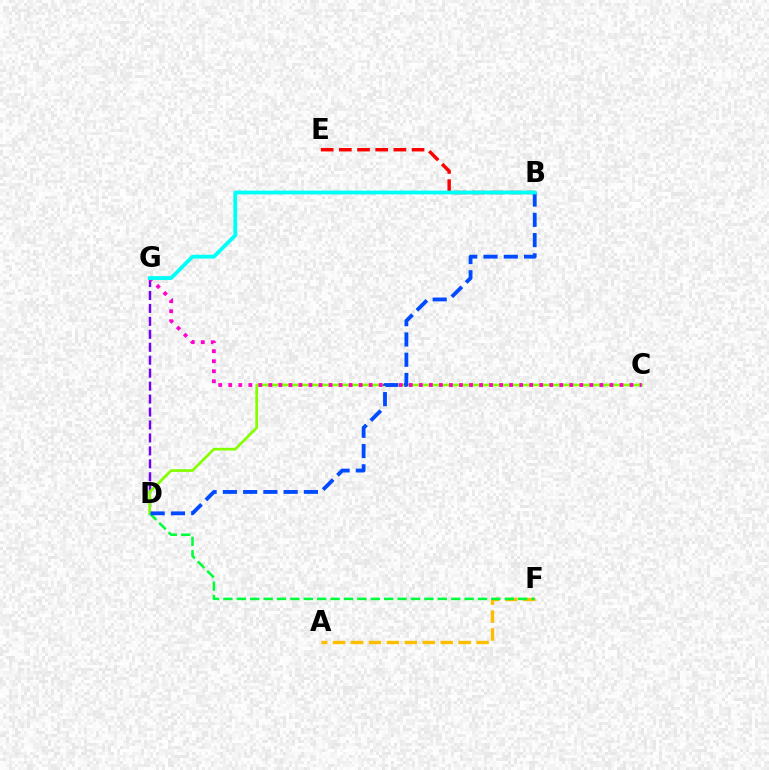{('D', 'G'): [{'color': '#7200ff', 'line_style': 'dashed', 'thickness': 1.76}], ('C', 'D'): [{'color': '#84ff00', 'line_style': 'solid', 'thickness': 1.95}], ('A', 'F'): [{'color': '#ffbd00', 'line_style': 'dashed', 'thickness': 2.44}], ('C', 'G'): [{'color': '#ff00cf', 'line_style': 'dotted', 'thickness': 2.73}], ('B', 'E'): [{'color': '#ff0000', 'line_style': 'dashed', 'thickness': 2.47}], ('D', 'F'): [{'color': '#00ff39', 'line_style': 'dashed', 'thickness': 1.82}], ('B', 'D'): [{'color': '#004bff', 'line_style': 'dashed', 'thickness': 2.75}], ('B', 'G'): [{'color': '#00fff6', 'line_style': 'solid', 'thickness': 2.76}]}